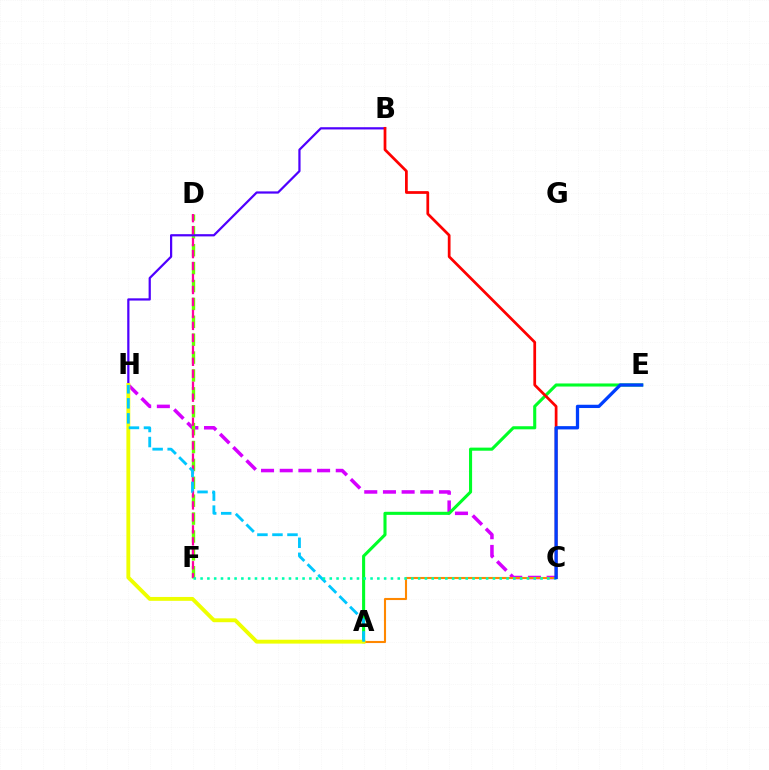{('C', 'H'): [{'color': '#d600ff', 'line_style': 'dashed', 'thickness': 2.54}], ('A', 'E'): [{'color': '#00ff27', 'line_style': 'solid', 'thickness': 2.22}], ('D', 'F'): [{'color': '#66ff00', 'line_style': 'dashed', 'thickness': 2.43}, {'color': '#ff00a0', 'line_style': 'dashed', 'thickness': 1.63}], ('A', 'C'): [{'color': '#ff8800', 'line_style': 'solid', 'thickness': 1.51}], ('B', 'H'): [{'color': '#4f00ff', 'line_style': 'solid', 'thickness': 1.61}], ('A', 'H'): [{'color': '#eeff00', 'line_style': 'solid', 'thickness': 2.79}, {'color': '#00c7ff', 'line_style': 'dashed', 'thickness': 2.04}], ('C', 'F'): [{'color': '#00ffaf', 'line_style': 'dotted', 'thickness': 1.85}], ('B', 'C'): [{'color': '#ff0000', 'line_style': 'solid', 'thickness': 1.97}], ('C', 'E'): [{'color': '#003fff', 'line_style': 'solid', 'thickness': 2.36}]}